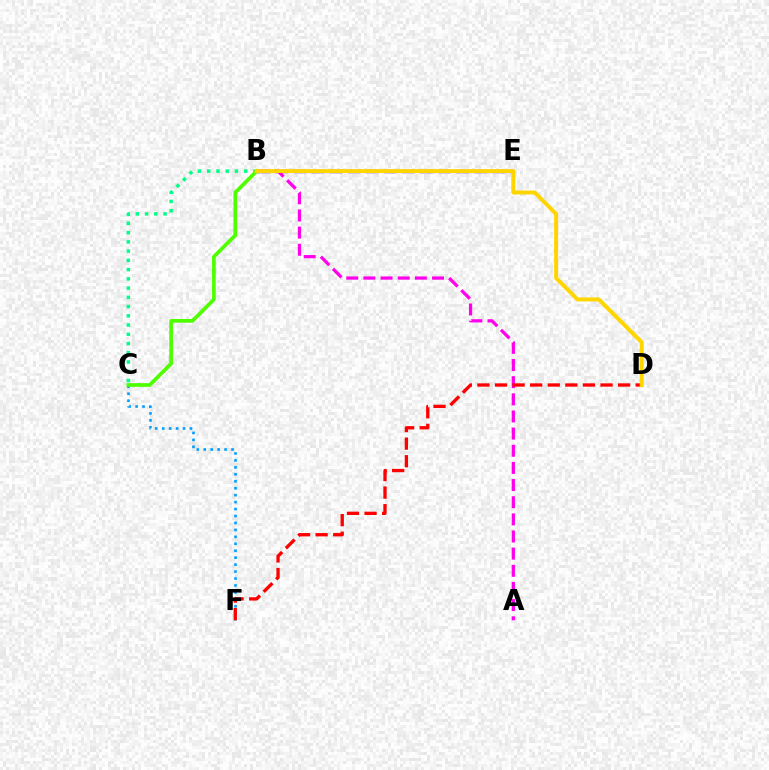{('A', 'B'): [{'color': '#ff00ed', 'line_style': 'dashed', 'thickness': 2.33}], ('B', 'E'): [{'color': '#3700ff', 'line_style': 'dashed', 'thickness': 2.45}], ('C', 'F'): [{'color': '#009eff', 'line_style': 'dotted', 'thickness': 1.89}], ('B', 'C'): [{'color': '#00ff86', 'line_style': 'dotted', 'thickness': 2.51}, {'color': '#4fff00', 'line_style': 'solid', 'thickness': 2.66}], ('D', 'F'): [{'color': '#ff0000', 'line_style': 'dashed', 'thickness': 2.39}], ('B', 'D'): [{'color': '#ffd500', 'line_style': 'solid', 'thickness': 2.85}]}